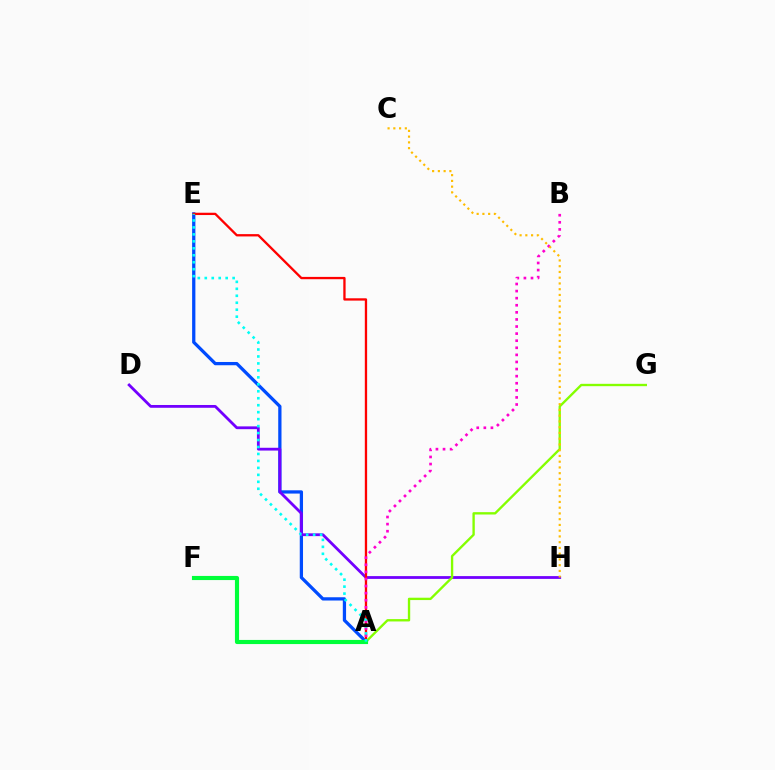{('A', 'E'): [{'color': '#004bff', 'line_style': 'solid', 'thickness': 2.35}, {'color': '#ff0000', 'line_style': 'solid', 'thickness': 1.66}, {'color': '#00fff6', 'line_style': 'dotted', 'thickness': 1.89}], ('D', 'H'): [{'color': '#7200ff', 'line_style': 'solid', 'thickness': 2.01}], ('A', 'G'): [{'color': '#84ff00', 'line_style': 'solid', 'thickness': 1.69}], ('A', 'B'): [{'color': '#ff00cf', 'line_style': 'dotted', 'thickness': 1.93}], ('C', 'H'): [{'color': '#ffbd00', 'line_style': 'dotted', 'thickness': 1.56}], ('A', 'F'): [{'color': '#00ff39', 'line_style': 'solid', 'thickness': 2.97}]}